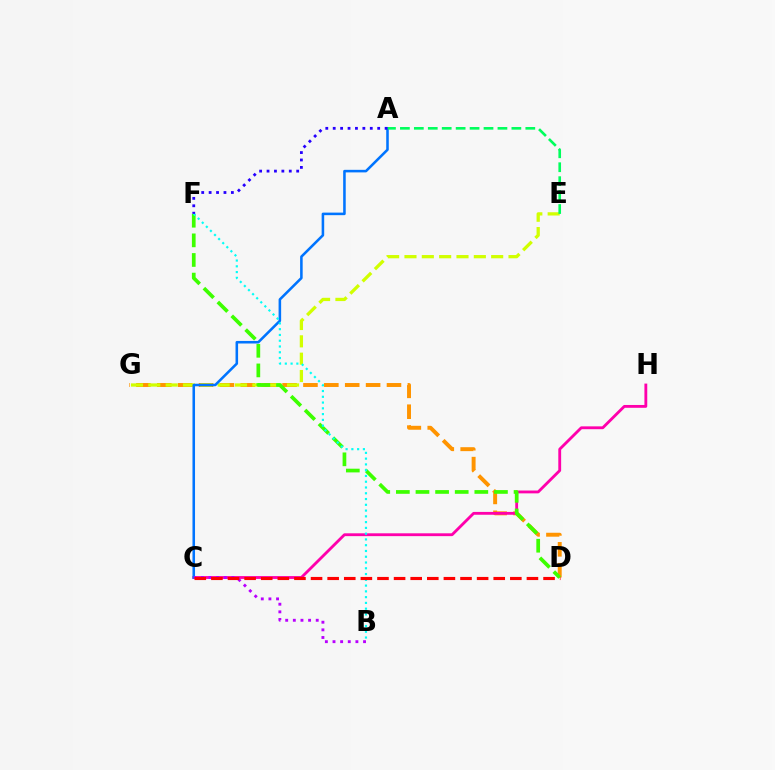{('D', 'G'): [{'color': '#ff9400', 'line_style': 'dashed', 'thickness': 2.84}], ('E', 'G'): [{'color': '#d1ff00', 'line_style': 'dashed', 'thickness': 2.36}], ('C', 'H'): [{'color': '#ff00ac', 'line_style': 'solid', 'thickness': 2.04}], ('D', 'F'): [{'color': '#3dff00', 'line_style': 'dashed', 'thickness': 2.66}], ('A', 'C'): [{'color': '#0074ff', 'line_style': 'solid', 'thickness': 1.84}], ('B', 'F'): [{'color': '#00fff6', 'line_style': 'dotted', 'thickness': 1.57}], ('B', 'C'): [{'color': '#b900ff', 'line_style': 'dotted', 'thickness': 2.07}], ('A', 'E'): [{'color': '#00ff5c', 'line_style': 'dashed', 'thickness': 1.89}], ('A', 'F'): [{'color': '#2500ff', 'line_style': 'dotted', 'thickness': 2.01}], ('C', 'D'): [{'color': '#ff0000', 'line_style': 'dashed', 'thickness': 2.26}]}